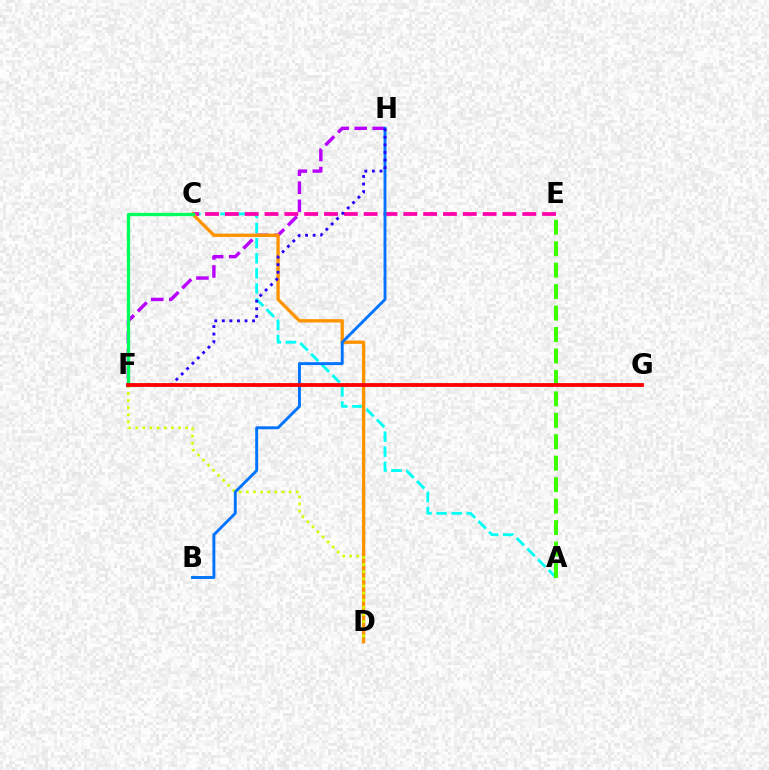{('A', 'C'): [{'color': '#00fff6', 'line_style': 'dashed', 'thickness': 2.05}], ('C', 'E'): [{'color': '#ff00ac', 'line_style': 'dashed', 'thickness': 2.69}], ('F', 'H'): [{'color': '#b900ff', 'line_style': 'dashed', 'thickness': 2.45}, {'color': '#2500ff', 'line_style': 'dotted', 'thickness': 2.06}], ('C', 'D'): [{'color': '#ff9400', 'line_style': 'solid', 'thickness': 2.41}], ('A', 'E'): [{'color': '#3dff00', 'line_style': 'dashed', 'thickness': 2.91}], ('D', 'F'): [{'color': '#d1ff00', 'line_style': 'dotted', 'thickness': 1.94}], ('B', 'H'): [{'color': '#0074ff', 'line_style': 'solid', 'thickness': 2.08}], ('C', 'F'): [{'color': '#00ff5c', 'line_style': 'solid', 'thickness': 2.39}], ('F', 'G'): [{'color': '#ff0000', 'line_style': 'solid', 'thickness': 2.74}]}